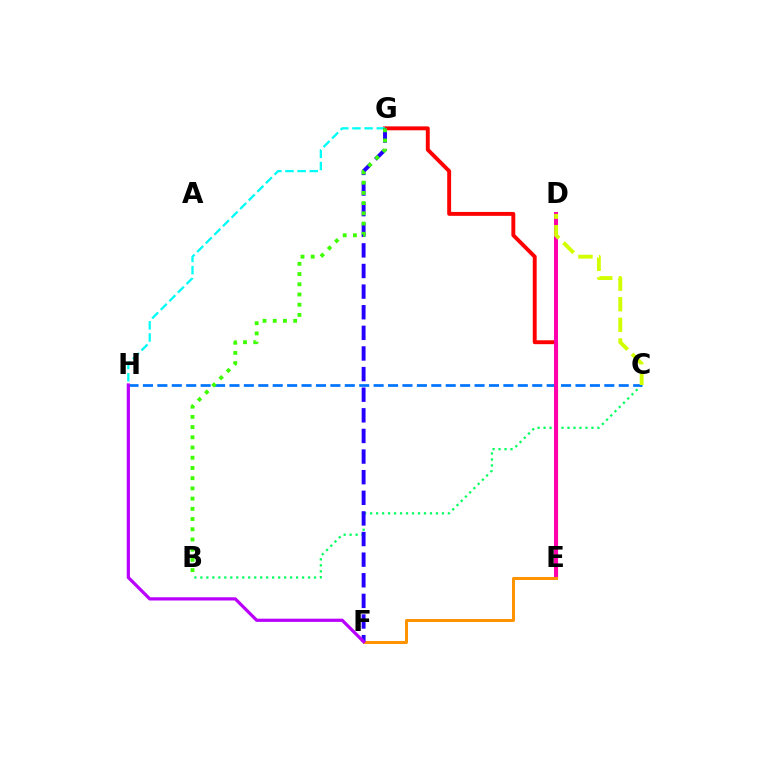{('B', 'C'): [{'color': '#00ff5c', 'line_style': 'dotted', 'thickness': 1.63}], ('C', 'H'): [{'color': '#0074ff', 'line_style': 'dashed', 'thickness': 1.96}], ('E', 'G'): [{'color': '#ff0000', 'line_style': 'solid', 'thickness': 2.81}], ('D', 'E'): [{'color': '#ff00ac', 'line_style': 'solid', 'thickness': 2.89}], ('E', 'F'): [{'color': '#ff9400', 'line_style': 'solid', 'thickness': 2.17}], ('G', 'H'): [{'color': '#00fff6', 'line_style': 'dashed', 'thickness': 1.65}], ('C', 'D'): [{'color': '#d1ff00', 'line_style': 'dashed', 'thickness': 2.8}], ('F', 'G'): [{'color': '#2500ff', 'line_style': 'dashed', 'thickness': 2.8}], ('F', 'H'): [{'color': '#b900ff', 'line_style': 'solid', 'thickness': 2.31}], ('B', 'G'): [{'color': '#3dff00', 'line_style': 'dotted', 'thickness': 2.78}]}